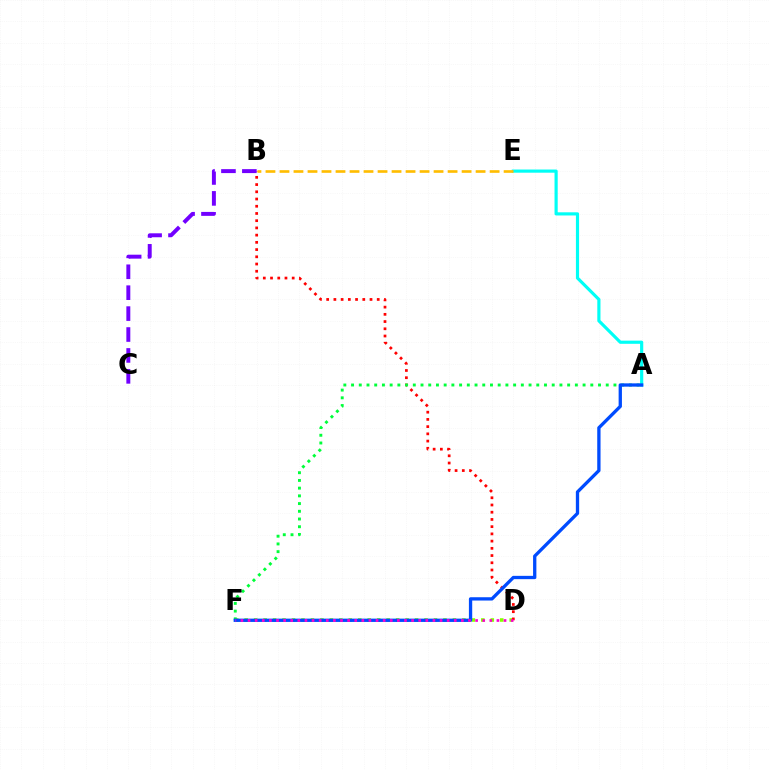{('A', 'E'): [{'color': '#00fff6', 'line_style': 'solid', 'thickness': 2.28}], ('D', 'F'): [{'color': '#84ff00', 'line_style': 'dotted', 'thickness': 2.57}, {'color': '#ff00cf', 'line_style': 'dotted', 'thickness': 1.93}], ('B', 'D'): [{'color': '#ff0000', 'line_style': 'dotted', 'thickness': 1.96}], ('B', 'C'): [{'color': '#7200ff', 'line_style': 'dashed', 'thickness': 2.84}], ('A', 'F'): [{'color': '#00ff39', 'line_style': 'dotted', 'thickness': 2.1}, {'color': '#004bff', 'line_style': 'solid', 'thickness': 2.38}], ('B', 'E'): [{'color': '#ffbd00', 'line_style': 'dashed', 'thickness': 1.9}]}